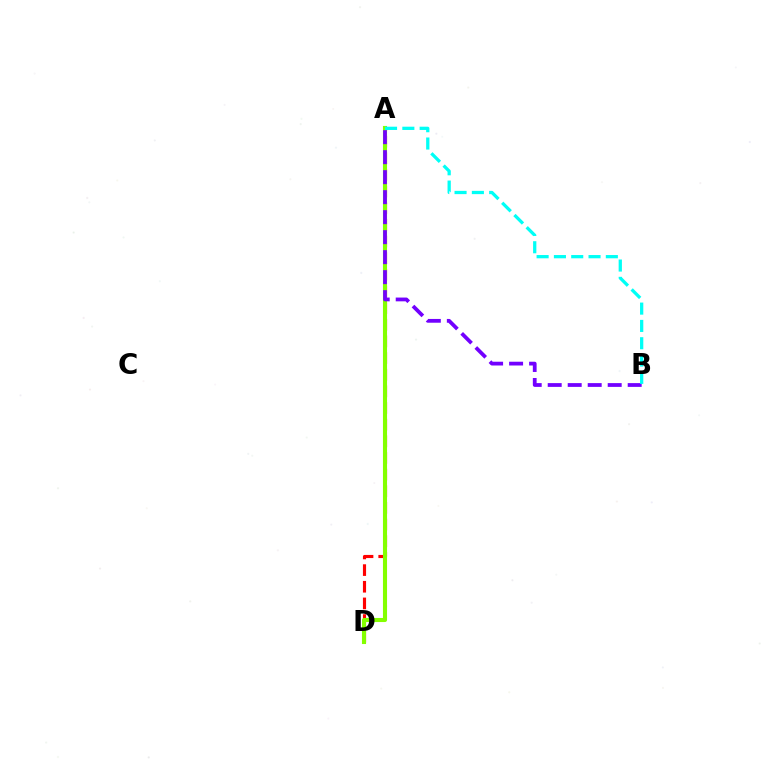{('A', 'D'): [{'color': '#ff0000', 'line_style': 'dashed', 'thickness': 2.26}, {'color': '#84ff00', 'line_style': 'solid', 'thickness': 2.95}], ('A', 'B'): [{'color': '#7200ff', 'line_style': 'dashed', 'thickness': 2.72}, {'color': '#00fff6', 'line_style': 'dashed', 'thickness': 2.35}]}